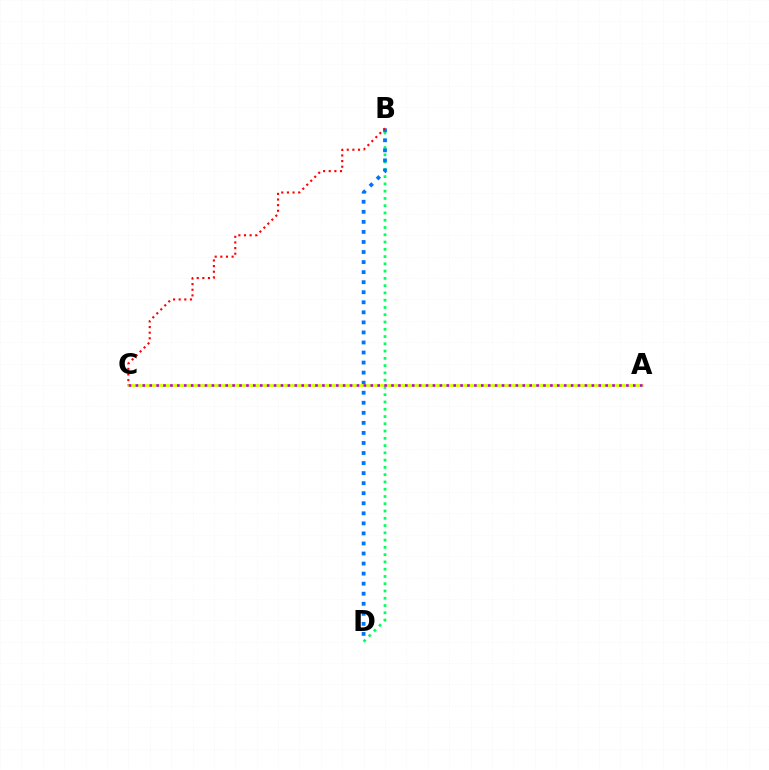{('B', 'D'): [{'color': '#00ff5c', 'line_style': 'dotted', 'thickness': 1.98}, {'color': '#0074ff', 'line_style': 'dotted', 'thickness': 2.73}], ('A', 'C'): [{'color': '#d1ff00', 'line_style': 'solid', 'thickness': 1.97}, {'color': '#b900ff', 'line_style': 'dotted', 'thickness': 1.88}], ('B', 'C'): [{'color': '#ff0000', 'line_style': 'dotted', 'thickness': 1.53}]}